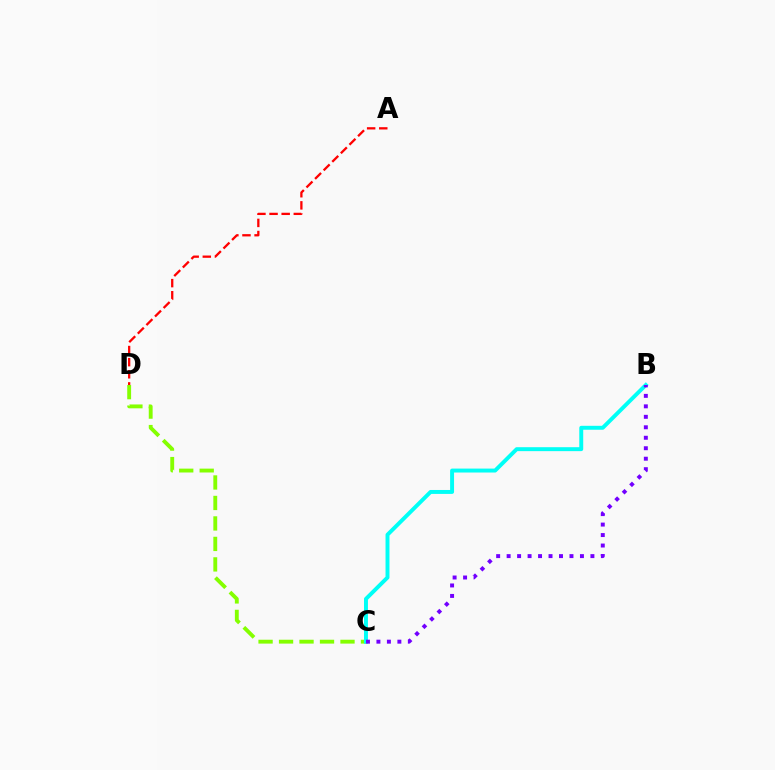{('C', 'D'): [{'color': '#84ff00', 'line_style': 'dashed', 'thickness': 2.78}], ('A', 'D'): [{'color': '#ff0000', 'line_style': 'dashed', 'thickness': 1.65}], ('B', 'C'): [{'color': '#00fff6', 'line_style': 'solid', 'thickness': 2.83}, {'color': '#7200ff', 'line_style': 'dotted', 'thickness': 2.85}]}